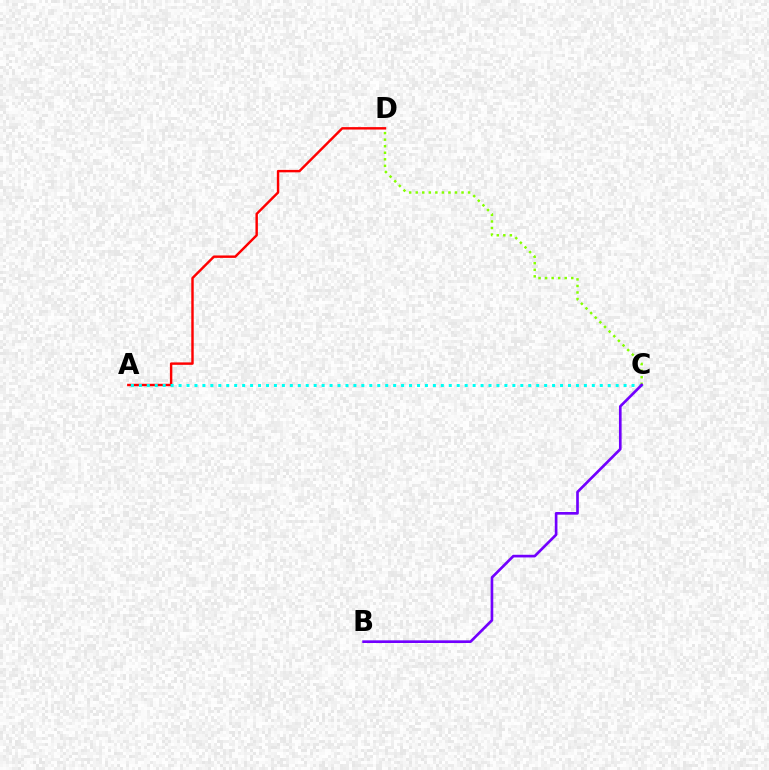{('A', 'D'): [{'color': '#ff0000', 'line_style': 'solid', 'thickness': 1.75}], ('A', 'C'): [{'color': '#00fff6', 'line_style': 'dotted', 'thickness': 2.16}], ('C', 'D'): [{'color': '#84ff00', 'line_style': 'dotted', 'thickness': 1.78}], ('B', 'C'): [{'color': '#7200ff', 'line_style': 'solid', 'thickness': 1.92}]}